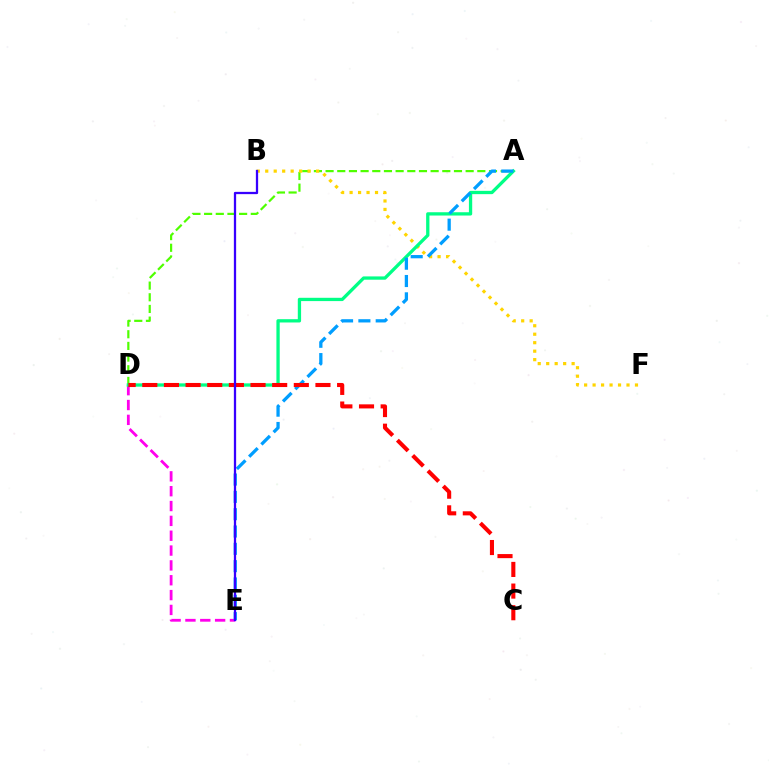{('D', 'E'): [{'color': '#ff00ed', 'line_style': 'dashed', 'thickness': 2.02}], ('A', 'D'): [{'color': '#4fff00', 'line_style': 'dashed', 'thickness': 1.59}, {'color': '#00ff86', 'line_style': 'solid', 'thickness': 2.37}], ('B', 'F'): [{'color': '#ffd500', 'line_style': 'dotted', 'thickness': 2.3}], ('A', 'E'): [{'color': '#009eff', 'line_style': 'dashed', 'thickness': 2.35}], ('C', 'D'): [{'color': '#ff0000', 'line_style': 'dashed', 'thickness': 2.94}], ('B', 'E'): [{'color': '#3700ff', 'line_style': 'solid', 'thickness': 1.64}]}